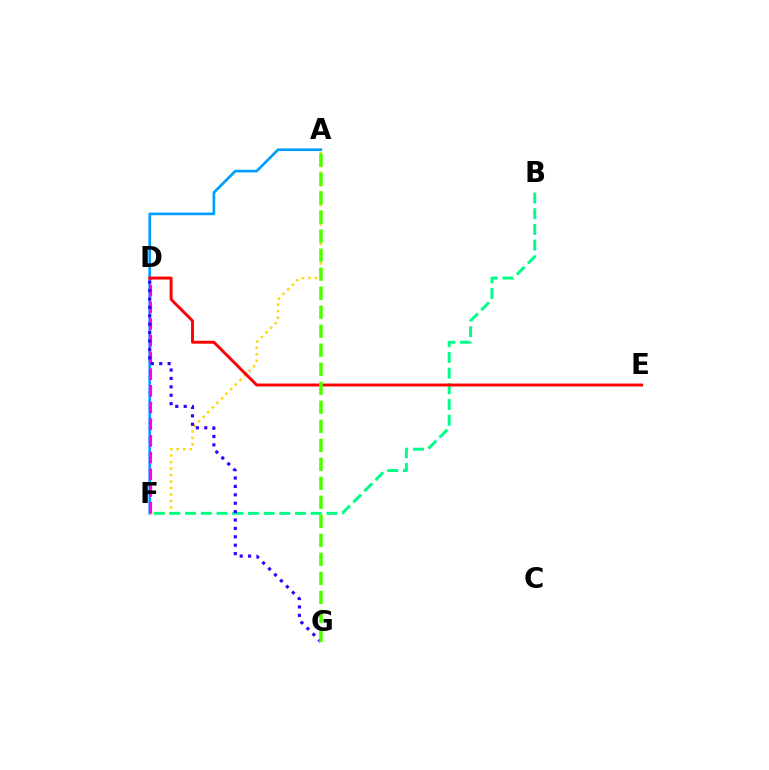{('A', 'F'): [{'color': '#009eff', 'line_style': 'solid', 'thickness': 1.92}, {'color': '#ffd500', 'line_style': 'dotted', 'thickness': 1.76}], ('B', 'F'): [{'color': '#00ff86', 'line_style': 'dashed', 'thickness': 2.13}], ('D', 'F'): [{'color': '#ff00ed', 'line_style': 'dashed', 'thickness': 2.27}], ('D', 'E'): [{'color': '#ff0000', 'line_style': 'solid', 'thickness': 2.1}], ('D', 'G'): [{'color': '#3700ff', 'line_style': 'dotted', 'thickness': 2.28}], ('A', 'G'): [{'color': '#4fff00', 'line_style': 'dashed', 'thickness': 2.58}]}